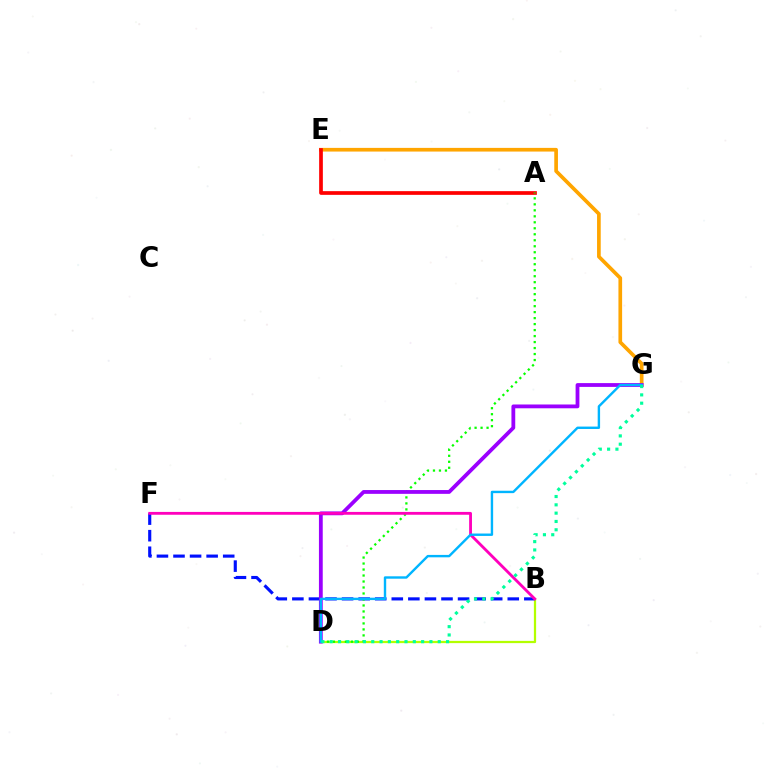{('E', 'G'): [{'color': '#ffa500', 'line_style': 'solid', 'thickness': 2.65}], ('B', 'D'): [{'color': '#b3ff00', 'line_style': 'solid', 'thickness': 1.62}], ('A', 'E'): [{'color': '#ff0000', 'line_style': 'solid', 'thickness': 2.67}], ('B', 'F'): [{'color': '#0010ff', 'line_style': 'dashed', 'thickness': 2.25}, {'color': '#ff00bd', 'line_style': 'solid', 'thickness': 2.04}], ('A', 'D'): [{'color': '#08ff00', 'line_style': 'dotted', 'thickness': 1.63}], ('D', 'G'): [{'color': '#9b00ff', 'line_style': 'solid', 'thickness': 2.74}, {'color': '#00b5ff', 'line_style': 'solid', 'thickness': 1.73}, {'color': '#00ff9d', 'line_style': 'dotted', 'thickness': 2.26}]}